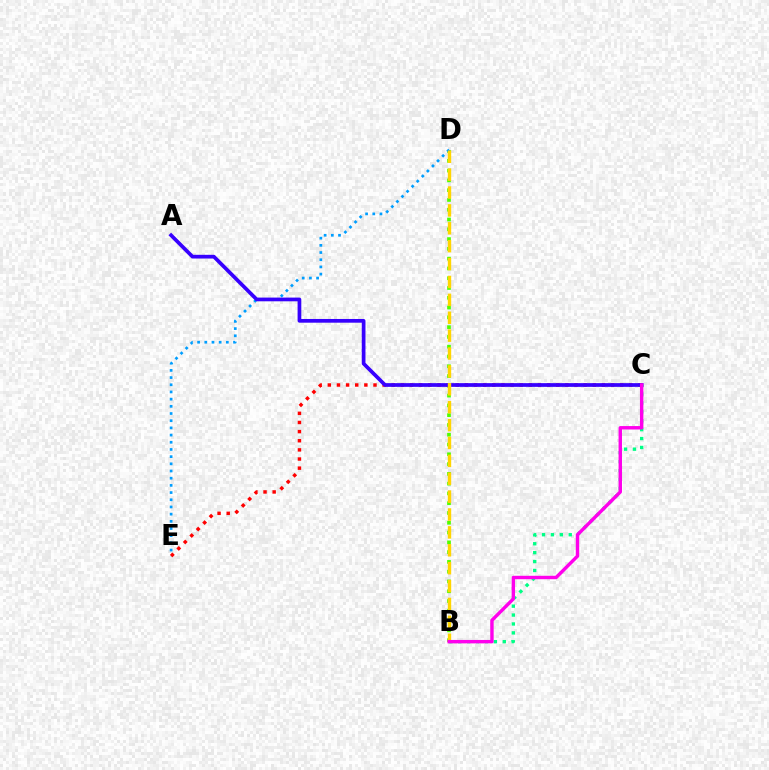{('B', 'D'): [{'color': '#4fff00', 'line_style': 'dotted', 'thickness': 2.66}, {'color': '#ffd500', 'line_style': 'dashed', 'thickness': 2.43}], ('D', 'E'): [{'color': '#009eff', 'line_style': 'dotted', 'thickness': 1.95}], ('C', 'E'): [{'color': '#ff0000', 'line_style': 'dotted', 'thickness': 2.48}], ('A', 'C'): [{'color': '#3700ff', 'line_style': 'solid', 'thickness': 2.67}], ('B', 'C'): [{'color': '#00ff86', 'line_style': 'dotted', 'thickness': 2.42}, {'color': '#ff00ed', 'line_style': 'solid', 'thickness': 2.46}]}